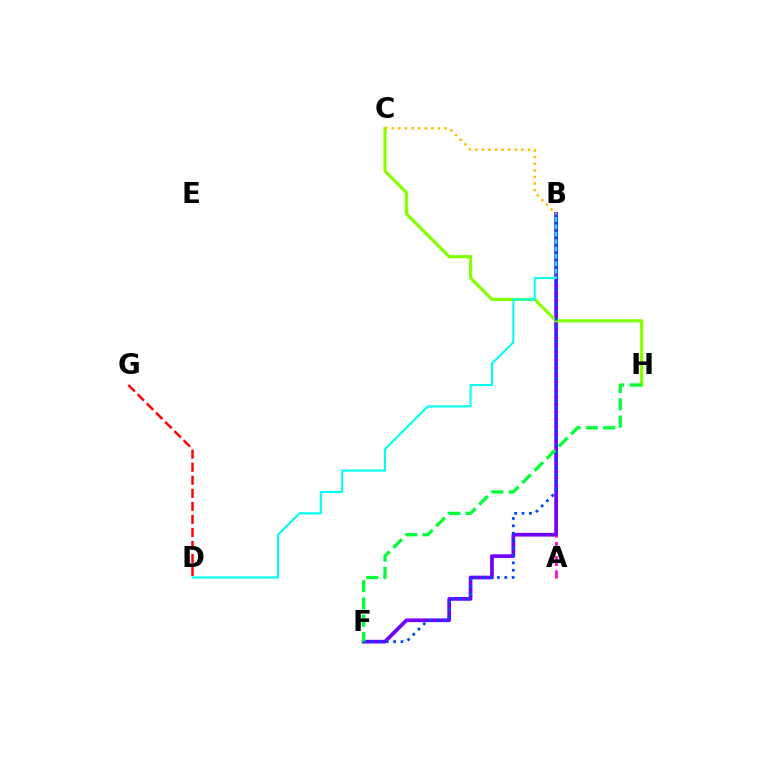{('A', 'B'): [{'color': '#ff00cf', 'line_style': 'dashed', 'thickness': 1.93}], ('B', 'F'): [{'color': '#7200ff', 'line_style': 'solid', 'thickness': 2.66}, {'color': '#004bff', 'line_style': 'dotted', 'thickness': 2.01}], ('C', 'H'): [{'color': '#84ff00', 'line_style': 'solid', 'thickness': 2.26}], ('B', 'D'): [{'color': '#00fff6', 'line_style': 'solid', 'thickness': 1.51}], ('D', 'G'): [{'color': '#ff0000', 'line_style': 'dashed', 'thickness': 1.77}], ('F', 'H'): [{'color': '#00ff39', 'line_style': 'dashed', 'thickness': 2.35}], ('B', 'C'): [{'color': '#ffbd00', 'line_style': 'dotted', 'thickness': 1.79}]}